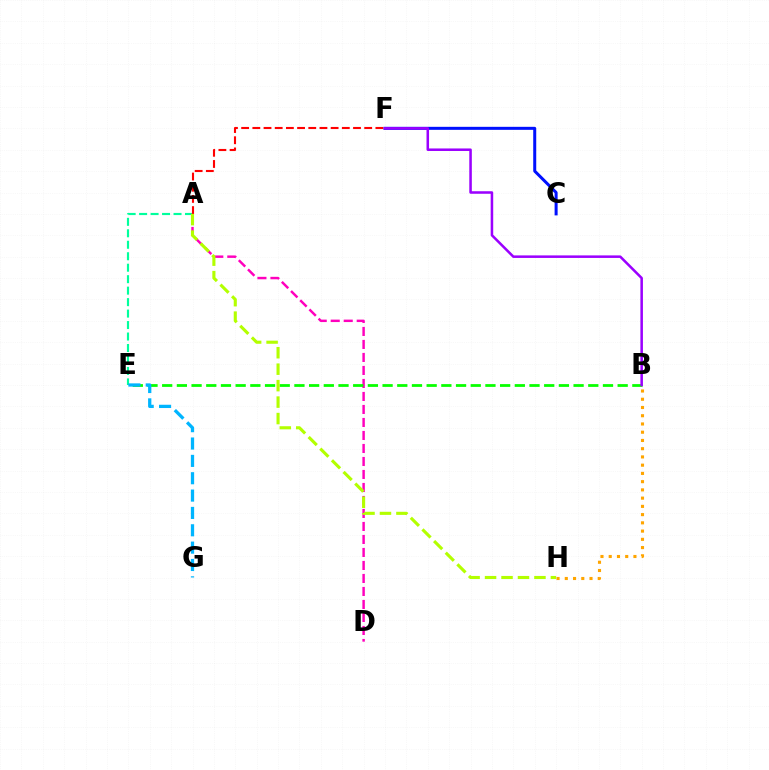{('C', 'F'): [{'color': '#0010ff', 'line_style': 'solid', 'thickness': 2.17}], ('B', 'H'): [{'color': '#ffa500', 'line_style': 'dotted', 'thickness': 2.24}], ('A', 'E'): [{'color': '#00ff9d', 'line_style': 'dashed', 'thickness': 1.56}], ('A', 'F'): [{'color': '#ff0000', 'line_style': 'dashed', 'thickness': 1.52}], ('A', 'D'): [{'color': '#ff00bd', 'line_style': 'dashed', 'thickness': 1.77}], ('B', 'E'): [{'color': '#08ff00', 'line_style': 'dashed', 'thickness': 2.0}], ('B', 'F'): [{'color': '#9b00ff', 'line_style': 'solid', 'thickness': 1.83}], ('E', 'G'): [{'color': '#00b5ff', 'line_style': 'dashed', 'thickness': 2.36}], ('A', 'H'): [{'color': '#b3ff00', 'line_style': 'dashed', 'thickness': 2.24}]}